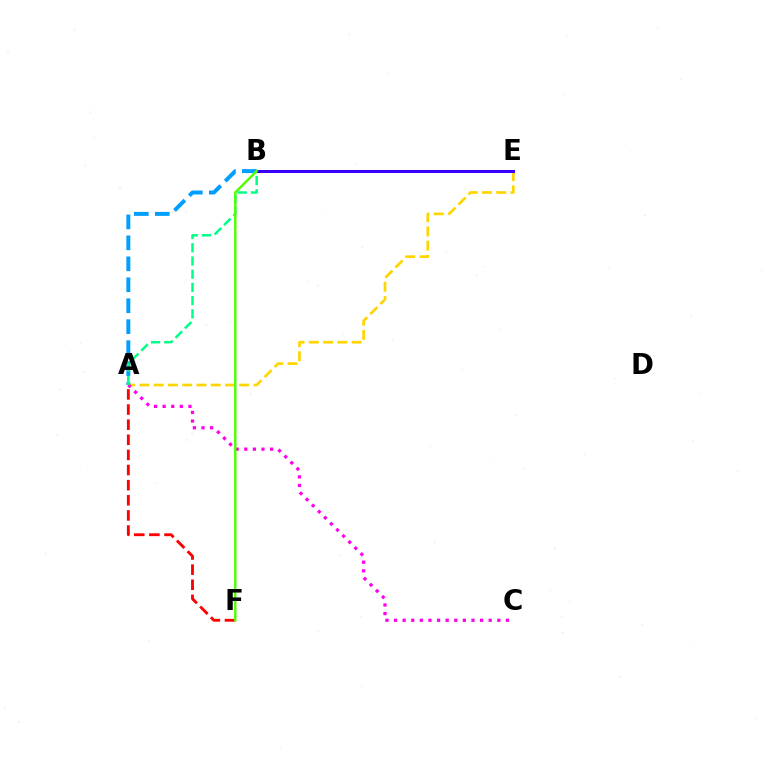{('A', 'E'): [{'color': '#ffd500', 'line_style': 'dashed', 'thickness': 1.94}], ('B', 'E'): [{'color': '#3700ff', 'line_style': 'solid', 'thickness': 2.19}], ('A', 'F'): [{'color': '#ff0000', 'line_style': 'dashed', 'thickness': 2.05}], ('A', 'B'): [{'color': '#009eff', 'line_style': 'dashed', 'thickness': 2.85}, {'color': '#00ff86', 'line_style': 'dashed', 'thickness': 1.79}], ('A', 'C'): [{'color': '#ff00ed', 'line_style': 'dotted', 'thickness': 2.34}], ('B', 'F'): [{'color': '#4fff00', 'line_style': 'solid', 'thickness': 1.76}]}